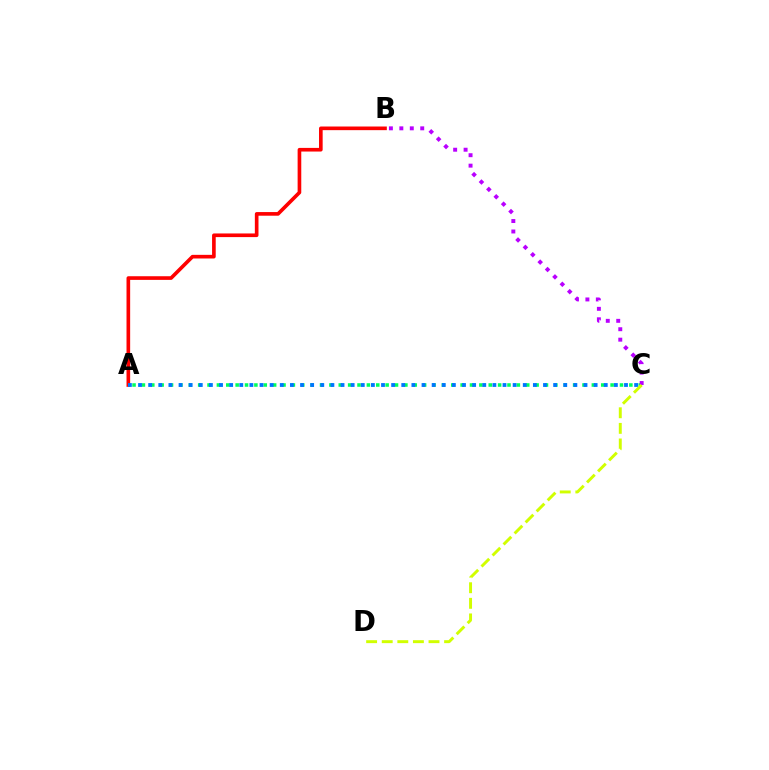{('A', 'C'): [{'color': '#00ff5c', 'line_style': 'dotted', 'thickness': 2.55}, {'color': '#0074ff', 'line_style': 'dotted', 'thickness': 2.75}], ('B', 'C'): [{'color': '#b900ff', 'line_style': 'dotted', 'thickness': 2.84}], ('A', 'B'): [{'color': '#ff0000', 'line_style': 'solid', 'thickness': 2.63}], ('C', 'D'): [{'color': '#d1ff00', 'line_style': 'dashed', 'thickness': 2.12}]}